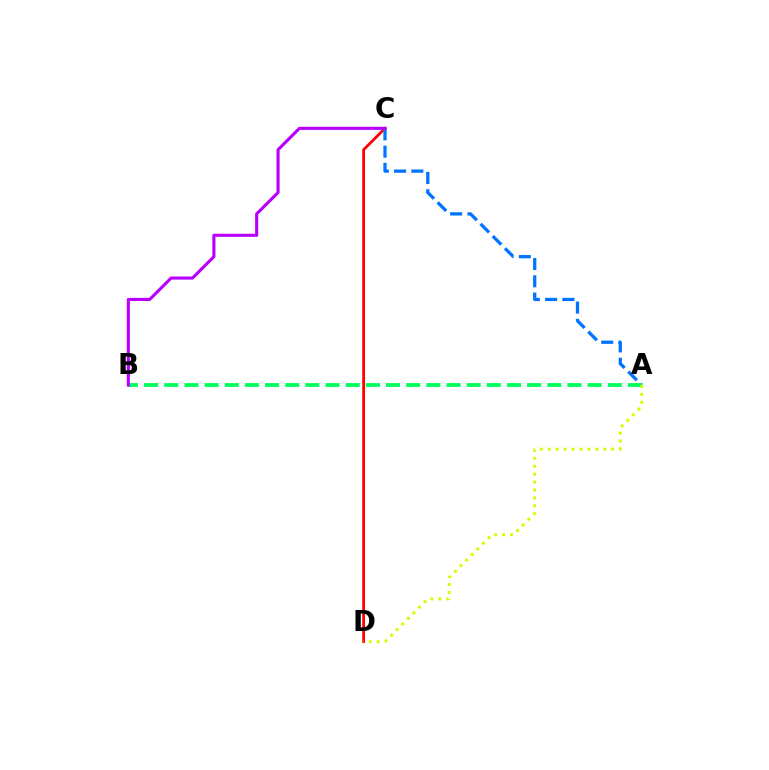{('C', 'D'): [{'color': '#ff0000', 'line_style': 'solid', 'thickness': 1.99}], ('A', 'C'): [{'color': '#0074ff', 'line_style': 'dashed', 'thickness': 2.35}], ('A', 'B'): [{'color': '#00ff5c', 'line_style': 'dashed', 'thickness': 2.74}], ('B', 'C'): [{'color': '#b900ff', 'line_style': 'solid', 'thickness': 2.24}], ('A', 'D'): [{'color': '#d1ff00', 'line_style': 'dotted', 'thickness': 2.15}]}